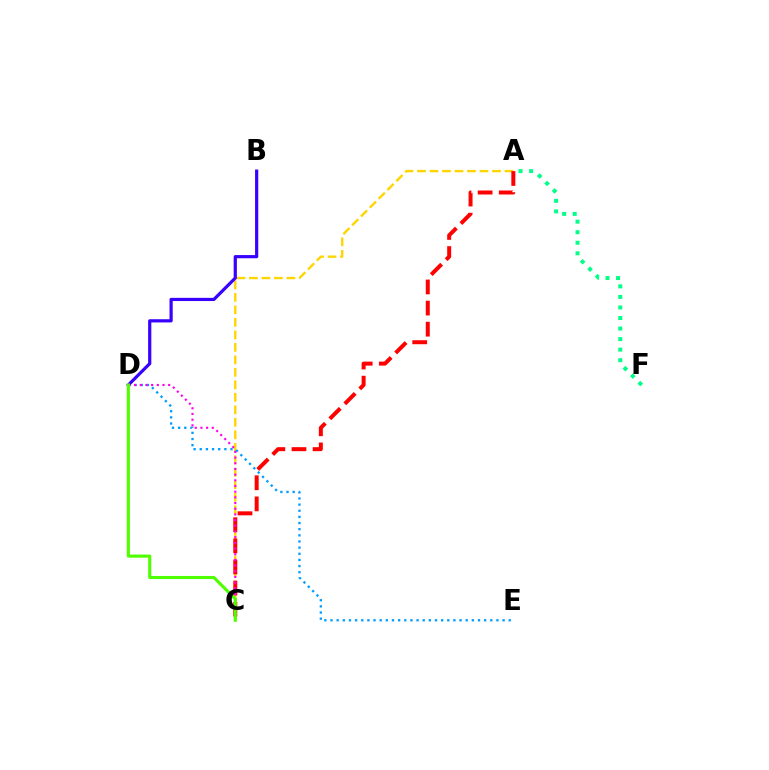{('A', 'C'): [{'color': '#ffd500', 'line_style': 'dashed', 'thickness': 1.7}, {'color': '#ff0000', 'line_style': 'dashed', 'thickness': 2.87}], ('D', 'E'): [{'color': '#009eff', 'line_style': 'dotted', 'thickness': 1.67}], ('B', 'D'): [{'color': '#3700ff', 'line_style': 'solid', 'thickness': 2.3}], ('A', 'F'): [{'color': '#00ff86', 'line_style': 'dotted', 'thickness': 2.87}], ('C', 'D'): [{'color': '#ff00ed', 'line_style': 'dotted', 'thickness': 1.54}, {'color': '#4fff00', 'line_style': 'solid', 'thickness': 2.23}]}